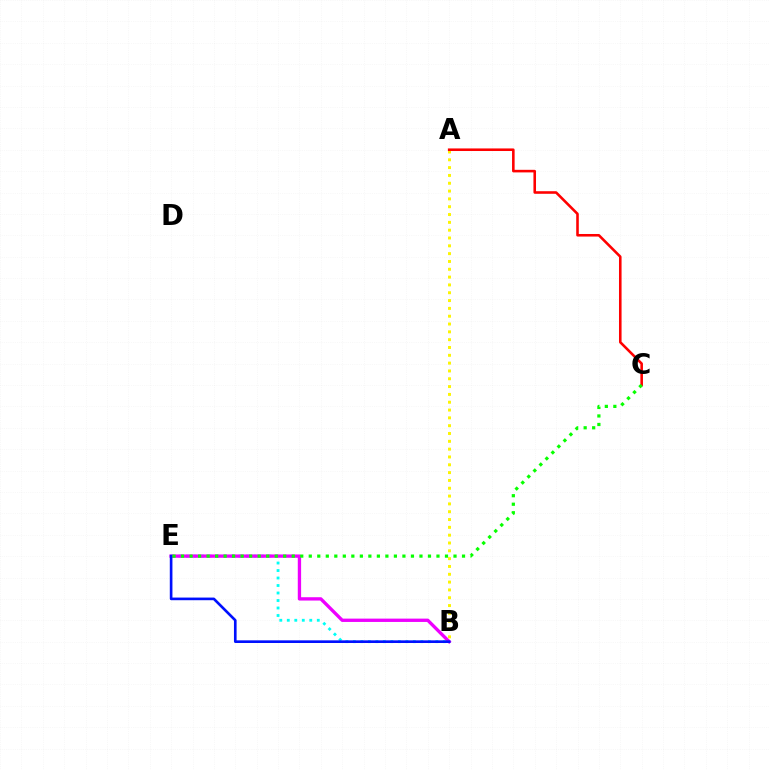{('B', 'E'): [{'color': '#00fff6', 'line_style': 'dotted', 'thickness': 2.04}, {'color': '#ee00ff', 'line_style': 'solid', 'thickness': 2.4}, {'color': '#0010ff', 'line_style': 'solid', 'thickness': 1.91}], ('A', 'B'): [{'color': '#fcf500', 'line_style': 'dotted', 'thickness': 2.12}], ('A', 'C'): [{'color': '#ff0000', 'line_style': 'solid', 'thickness': 1.86}], ('C', 'E'): [{'color': '#08ff00', 'line_style': 'dotted', 'thickness': 2.31}]}